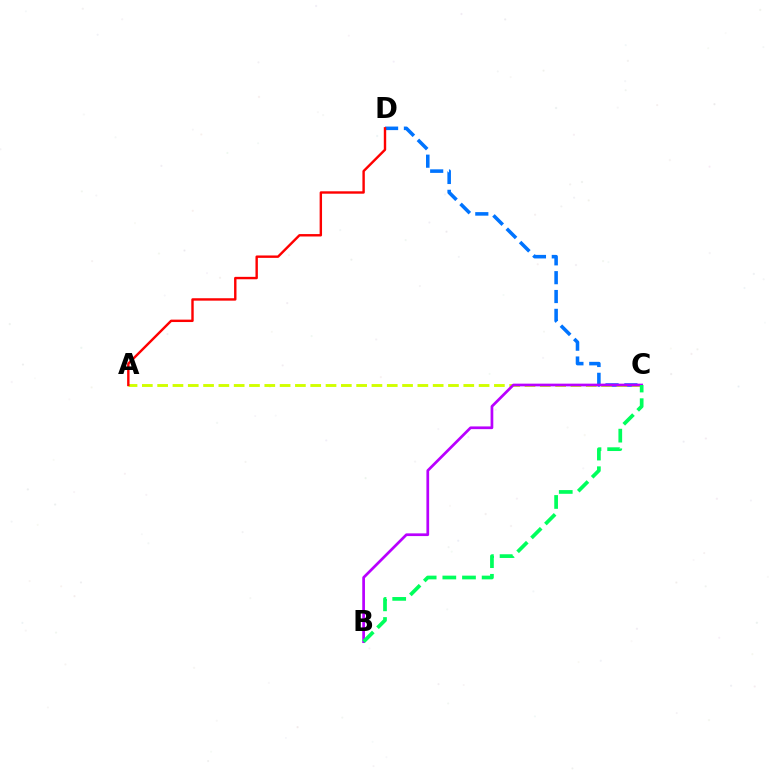{('C', 'D'): [{'color': '#0074ff', 'line_style': 'dashed', 'thickness': 2.56}], ('A', 'C'): [{'color': '#d1ff00', 'line_style': 'dashed', 'thickness': 2.08}], ('B', 'C'): [{'color': '#b900ff', 'line_style': 'solid', 'thickness': 1.95}, {'color': '#00ff5c', 'line_style': 'dashed', 'thickness': 2.67}], ('A', 'D'): [{'color': '#ff0000', 'line_style': 'solid', 'thickness': 1.73}]}